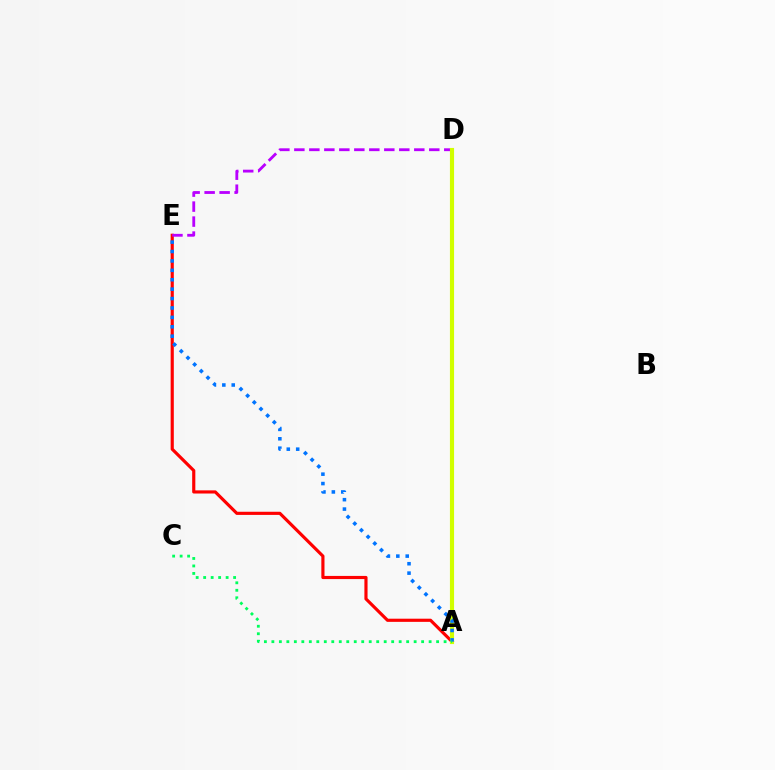{('A', 'E'): [{'color': '#ff0000', 'line_style': 'solid', 'thickness': 2.27}, {'color': '#0074ff', 'line_style': 'dotted', 'thickness': 2.56}], ('D', 'E'): [{'color': '#b900ff', 'line_style': 'dashed', 'thickness': 2.04}], ('A', 'D'): [{'color': '#d1ff00', 'line_style': 'solid', 'thickness': 2.98}], ('A', 'C'): [{'color': '#00ff5c', 'line_style': 'dotted', 'thickness': 2.03}]}